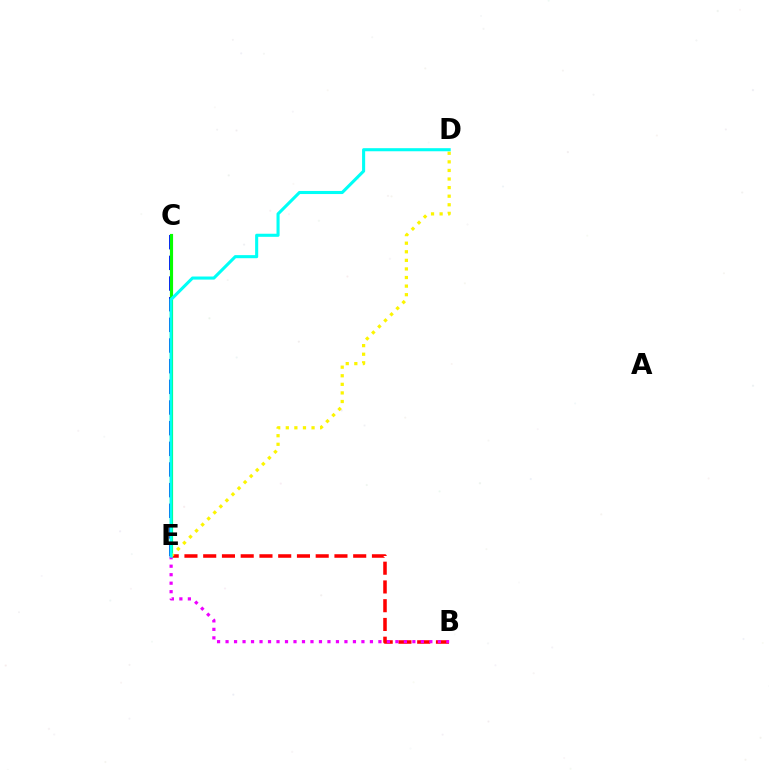{('C', 'E'): [{'color': '#0010ff', 'line_style': 'dashed', 'thickness': 2.81}, {'color': '#08ff00', 'line_style': 'solid', 'thickness': 2.27}], ('B', 'E'): [{'color': '#ff0000', 'line_style': 'dashed', 'thickness': 2.55}, {'color': '#ee00ff', 'line_style': 'dotted', 'thickness': 2.31}], ('D', 'E'): [{'color': '#fcf500', 'line_style': 'dotted', 'thickness': 2.33}, {'color': '#00fff6', 'line_style': 'solid', 'thickness': 2.22}]}